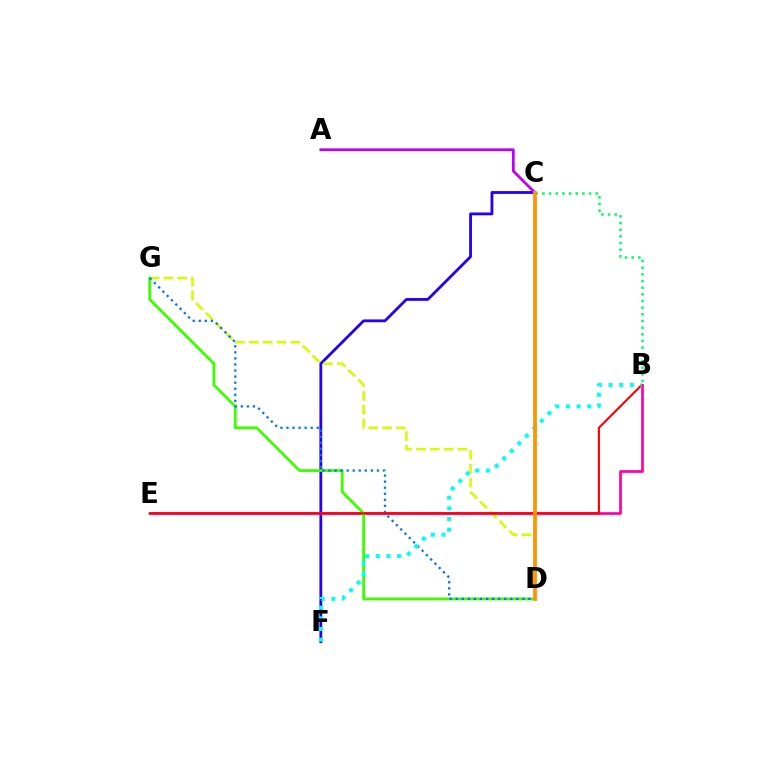{('C', 'F'): [{'color': '#2500ff', 'line_style': 'solid', 'thickness': 2.03}], ('D', 'G'): [{'color': '#d1ff00', 'line_style': 'dashed', 'thickness': 1.88}, {'color': '#3dff00', 'line_style': 'solid', 'thickness': 2.03}, {'color': '#0074ff', 'line_style': 'dotted', 'thickness': 1.65}], ('B', 'E'): [{'color': '#ff00ac', 'line_style': 'solid', 'thickness': 1.95}, {'color': '#ff0000', 'line_style': 'solid', 'thickness': 1.53}], ('B', 'C'): [{'color': '#00ff5c', 'line_style': 'dotted', 'thickness': 1.81}], ('A', 'C'): [{'color': '#b900ff', 'line_style': 'solid', 'thickness': 1.96}], ('B', 'F'): [{'color': '#00fff6', 'line_style': 'dotted', 'thickness': 2.9}], ('C', 'D'): [{'color': '#ff9400', 'line_style': 'solid', 'thickness': 2.71}]}